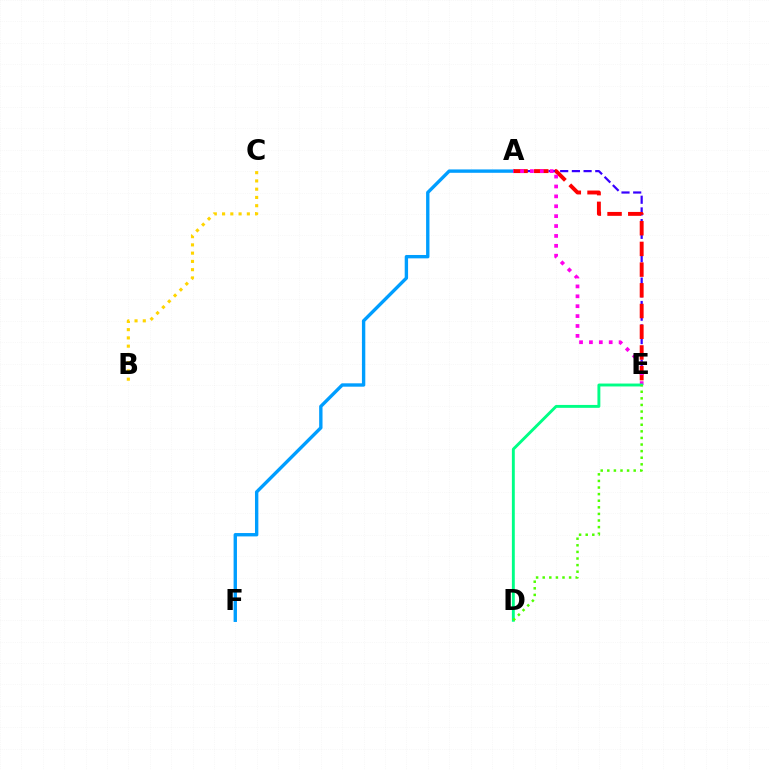{('A', 'F'): [{'color': '#009eff', 'line_style': 'solid', 'thickness': 2.43}], ('A', 'E'): [{'color': '#3700ff', 'line_style': 'dashed', 'thickness': 1.59}, {'color': '#ff0000', 'line_style': 'dashed', 'thickness': 2.81}, {'color': '#ff00ed', 'line_style': 'dotted', 'thickness': 2.69}], ('B', 'C'): [{'color': '#ffd500', 'line_style': 'dotted', 'thickness': 2.24}], ('D', 'E'): [{'color': '#00ff86', 'line_style': 'solid', 'thickness': 2.09}, {'color': '#4fff00', 'line_style': 'dotted', 'thickness': 1.79}]}